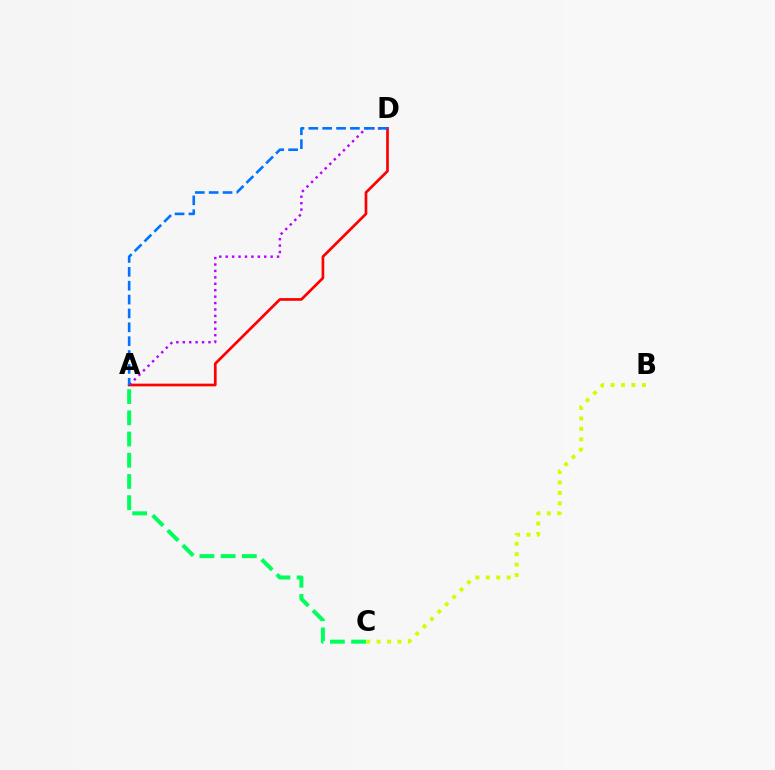{('B', 'C'): [{'color': '#d1ff00', 'line_style': 'dotted', 'thickness': 2.83}], ('A', 'D'): [{'color': '#ff0000', 'line_style': 'solid', 'thickness': 1.94}, {'color': '#b900ff', 'line_style': 'dotted', 'thickness': 1.75}, {'color': '#0074ff', 'line_style': 'dashed', 'thickness': 1.88}], ('A', 'C'): [{'color': '#00ff5c', 'line_style': 'dashed', 'thickness': 2.88}]}